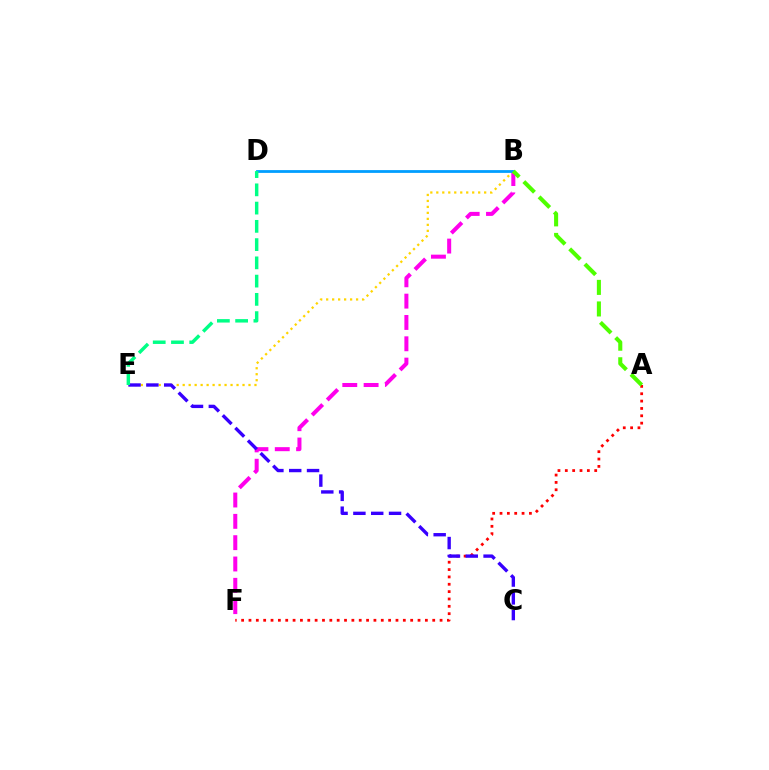{('A', 'F'): [{'color': '#ff0000', 'line_style': 'dotted', 'thickness': 2.0}], ('B', 'F'): [{'color': '#ff00ed', 'line_style': 'dashed', 'thickness': 2.9}], ('B', 'E'): [{'color': '#ffd500', 'line_style': 'dotted', 'thickness': 1.63}], ('C', 'E'): [{'color': '#3700ff', 'line_style': 'dashed', 'thickness': 2.42}], ('B', 'D'): [{'color': '#009eff', 'line_style': 'solid', 'thickness': 2.01}], ('D', 'E'): [{'color': '#00ff86', 'line_style': 'dashed', 'thickness': 2.48}], ('A', 'B'): [{'color': '#4fff00', 'line_style': 'dashed', 'thickness': 2.93}]}